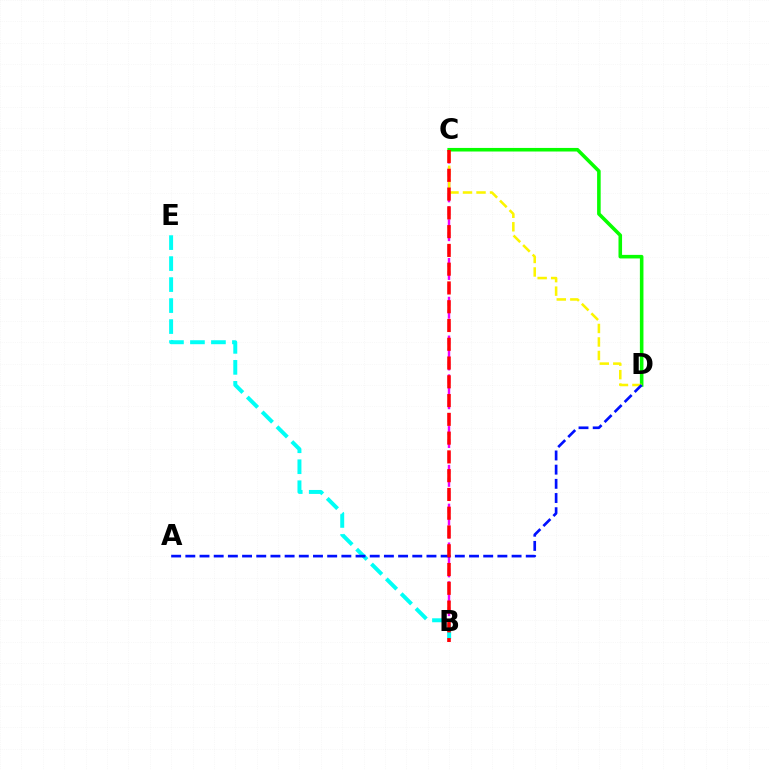{('B', 'C'): [{'color': '#ee00ff', 'line_style': 'dashed', 'thickness': 1.76}, {'color': '#ff0000', 'line_style': 'dashed', 'thickness': 2.55}], ('C', 'D'): [{'color': '#08ff00', 'line_style': 'solid', 'thickness': 2.57}, {'color': '#fcf500', 'line_style': 'dashed', 'thickness': 1.84}], ('B', 'E'): [{'color': '#00fff6', 'line_style': 'dashed', 'thickness': 2.85}], ('A', 'D'): [{'color': '#0010ff', 'line_style': 'dashed', 'thickness': 1.93}]}